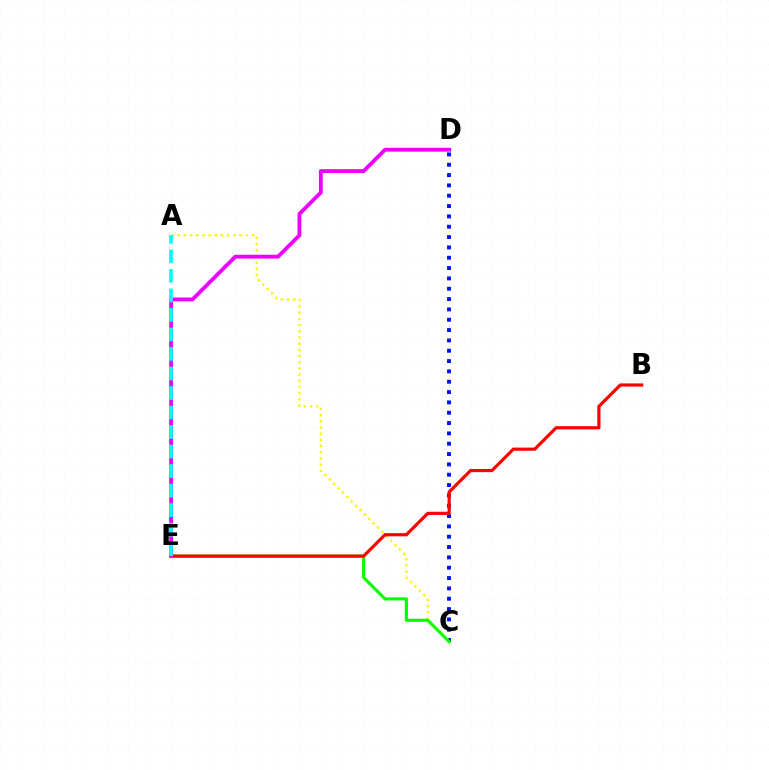{('A', 'C'): [{'color': '#fcf500', 'line_style': 'dotted', 'thickness': 1.68}], ('C', 'D'): [{'color': '#0010ff', 'line_style': 'dotted', 'thickness': 2.81}], ('C', 'E'): [{'color': '#08ff00', 'line_style': 'solid', 'thickness': 2.26}], ('B', 'E'): [{'color': '#ff0000', 'line_style': 'solid', 'thickness': 2.29}], ('D', 'E'): [{'color': '#ee00ff', 'line_style': 'solid', 'thickness': 2.76}], ('A', 'E'): [{'color': '#00fff6', 'line_style': 'dashed', 'thickness': 2.65}]}